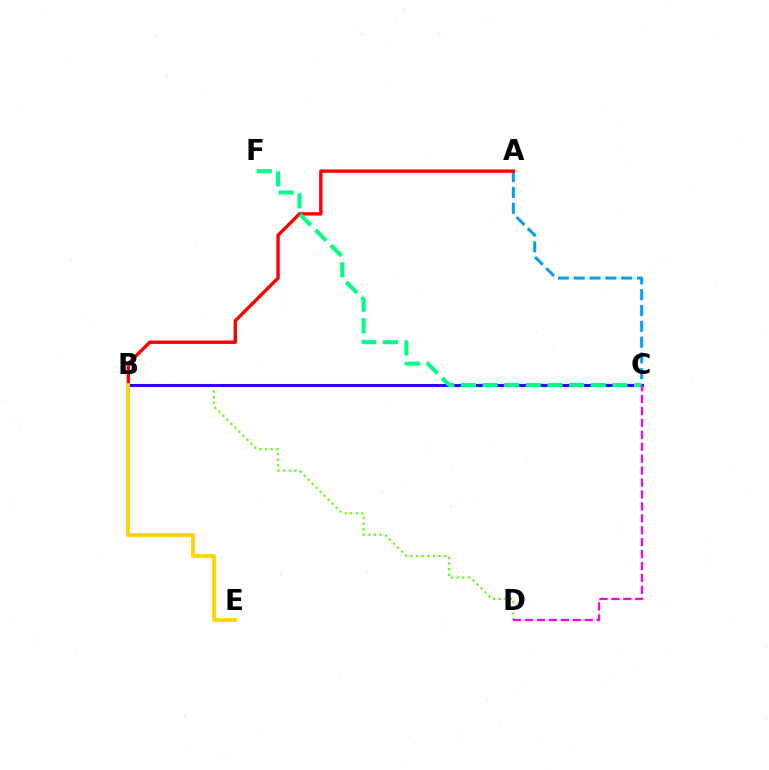{('B', 'D'): [{'color': '#4fff00', 'line_style': 'dotted', 'thickness': 1.54}], ('A', 'C'): [{'color': '#009eff', 'line_style': 'dashed', 'thickness': 2.15}], ('B', 'C'): [{'color': '#3700ff', 'line_style': 'solid', 'thickness': 2.18}], ('A', 'B'): [{'color': '#ff0000', 'line_style': 'solid', 'thickness': 2.44}], ('C', 'F'): [{'color': '#00ff86', 'line_style': 'dashed', 'thickness': 2.94}], ('B', 'E'): [{'color': '#ffd500', 'line_style': 'solid', 'thickness': 2.76}], ('C', 'D'): [{'color': '#ff00ed', 'line_style': 'dashed', 'thickness': 1.62}]}